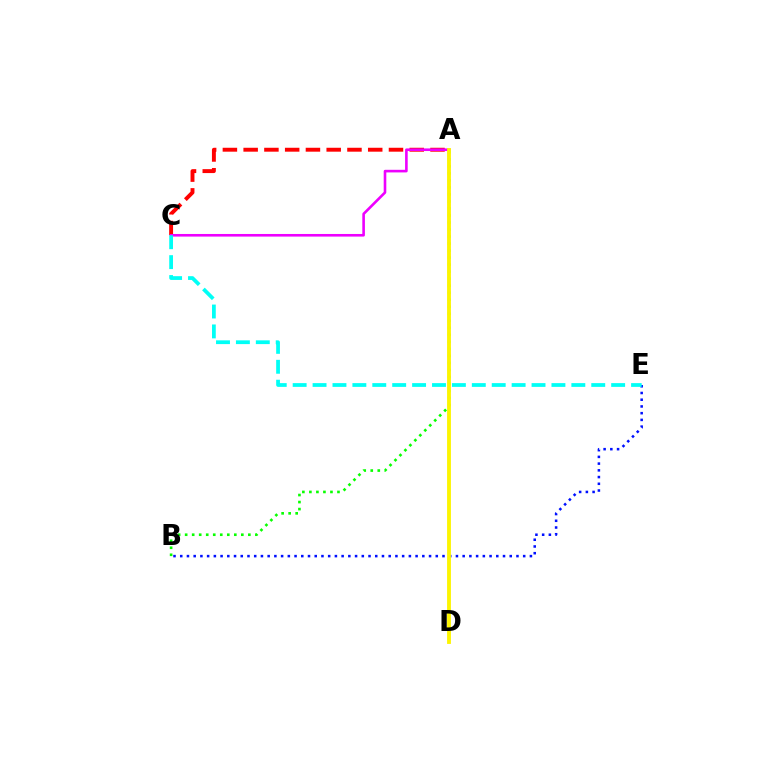{('A', 'C'): [{'color': '#ff0000', 'line_style': 'dashed', 'thickness': 2.82}, {'color': '#ee00ff', 'line_style': 'solid', 'thickness': 1.88}], ('B', 'E'): [{'color': '#0010ff', 'line_style': 'dotted', 'thickness': 1.83}], ('A', 'B'): [{'color': '#08ff00', 'line_style': 'dotted', 'thickness': 1.91}], ('A', 'D'): [{'color': '#fcf500', 'line_style': 'solid', 'thickness': 2.76}], ('C', 'E'): [{'color': '#00fff6', 'line_style': 'dashed', 'thickness': 2.7}]}